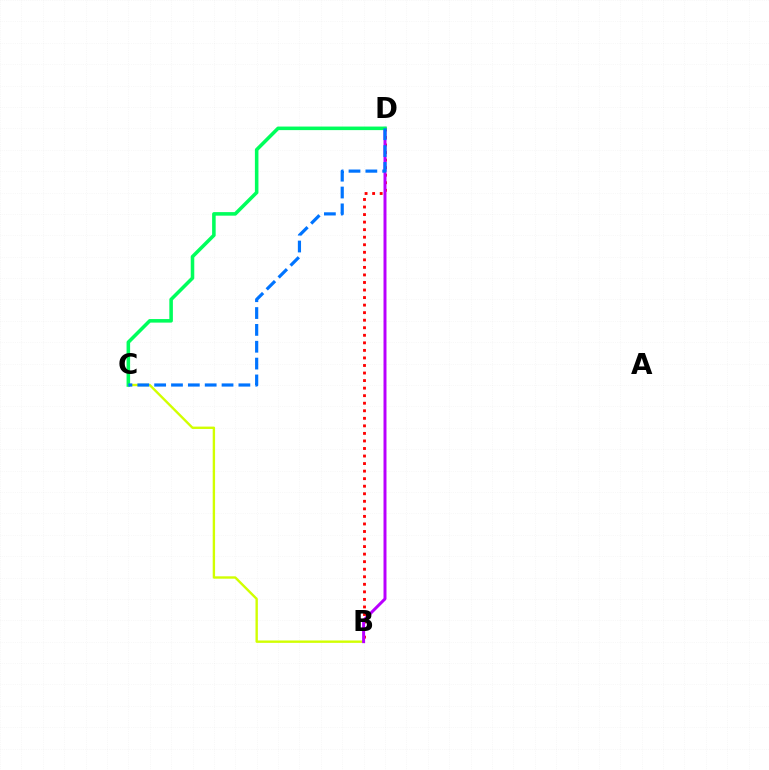{('B', 'C'): [{'color': '#d1ff00', 'line_style': 'solid', 'thickness': 1.71}], ('B', 'D'): [{'color': '#ff0000', 'line_style': 'dotted', 'thickness': 2.05}, {'color': '#b900ff', 'line_style': 'solid', 'thickness': 2.14}], ('C', 'D'): [{'color': '#00ff5c', 'line_style': 'solid', 'thickness': 2.55}, {'color': '#0074ff', 'line_style': 'dashed', 'thickness': 2.29}]}